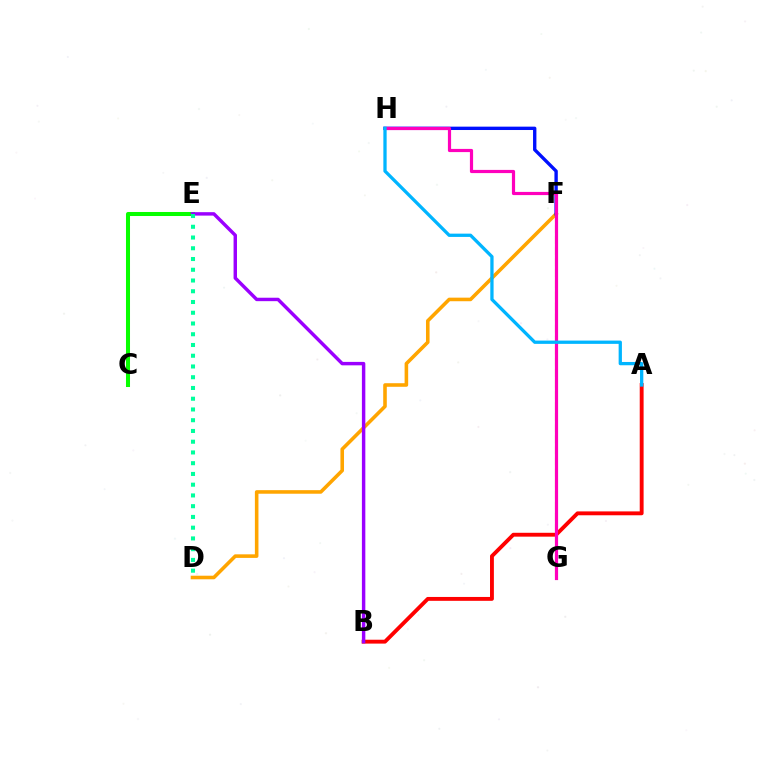{('A', 'B'): [{'color': '#ff0000', 'line_style': 'solid', 'thickness': 2.79}], ('C', 'E'): [{'color': '#08ff00', 'line_style': 'solid', 'thickness': 2.9}], ('D', 'F'): [{'color': '#ffa500', 'line_style': 'solid', 'thickness': 2.57}], ('F', 'G'): [{'color': '#b3ff00', 'line_style': 'dashed', 'thickness': 1.5}], ('F', 'H'): [{'color': '#0010ff', 'line_style': 'solid', 'thickness': 2.42}], ('G', 'H'): [{'color': '#ff00bd', 'line_style': 'solid', 'thickness': 2.29}], ('B', 'E'): [{'color': '#9b00ff', 'line_style': 'solid', 'thickness': 2.47}], ('D', 'E'): [{'color': '#00ff9d', 'line_style': 'dotted', 'thickness': 2.92}], ('A', 'H'): [{'color': '#00b5ff', 'line_style': 'solid', 'thickness': 2.36}]}